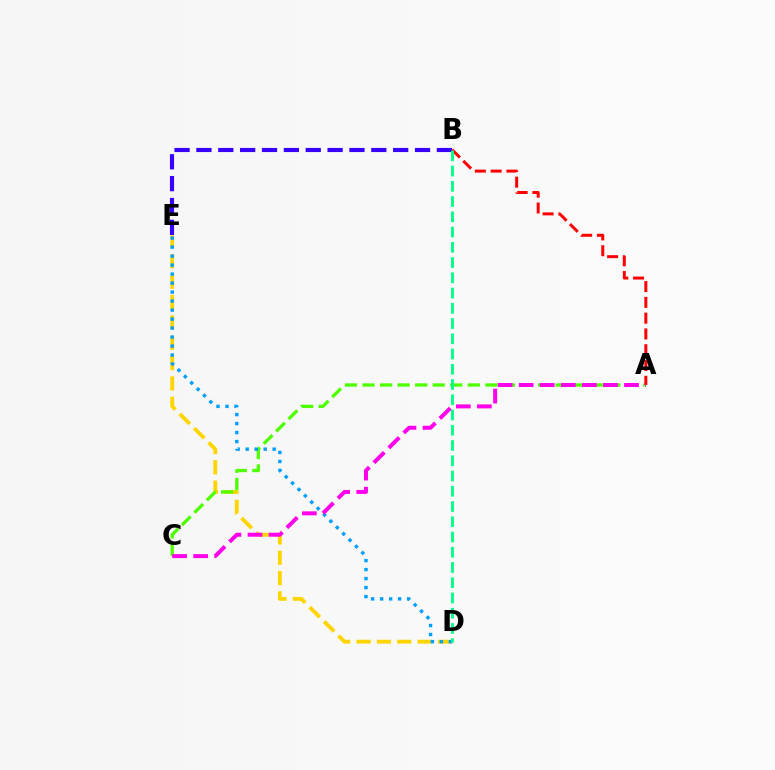{('D', 'E'): [{'color': '#ffd500', 'line_style': 'dashed', 'thickness': 2.76}, {'color': '#009eff', 'line_style': 'dotted', 'thickness': 2.44}], ('A', 'C'): [{'color': '#4fff00', 'line_style': 'dashed', 'thickness': 2.38}, {'color': '#ff00ed', 'line_style': 'dashed', 'thickness': 2.86}], ('B', 'E'): [{'color': '#3700ff', 'line_style': 'dashed', 'thickness': 2.97}], ('A', 'B'): [{'color': '#ff0000', 'line_style': 'dashed', 'thickness': 2.14}], ('B', 'D'): [{'color': '#00ff86', 'line_style': 'dashed', 'thickness': 2.07}]}